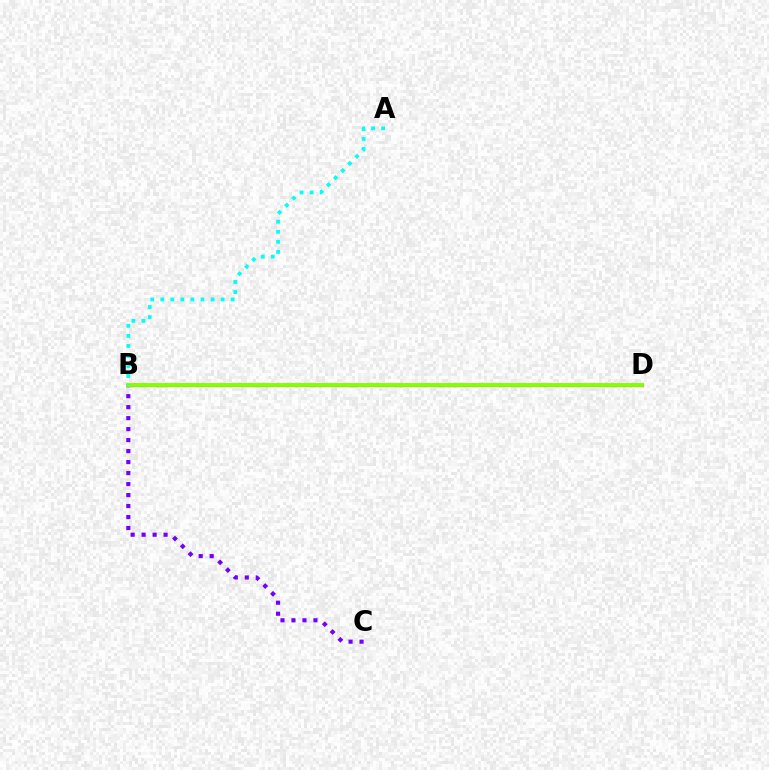{('B', 'D'): [{'color': '#ff0000', 'line_style': 'solid', 'thickness': 2.26}, {'color': '#84ff00', 'line_style': 'solid', 'thickness': 2.8}], ('B', 'C'): [{'color': '#7200ff', 'line_style': 'dotted', 'thickness': 2.99}], ('A', 'B'): [{'color': '#00fff6', 'line_style': 'dotted', 'thickness': 2.73}]}